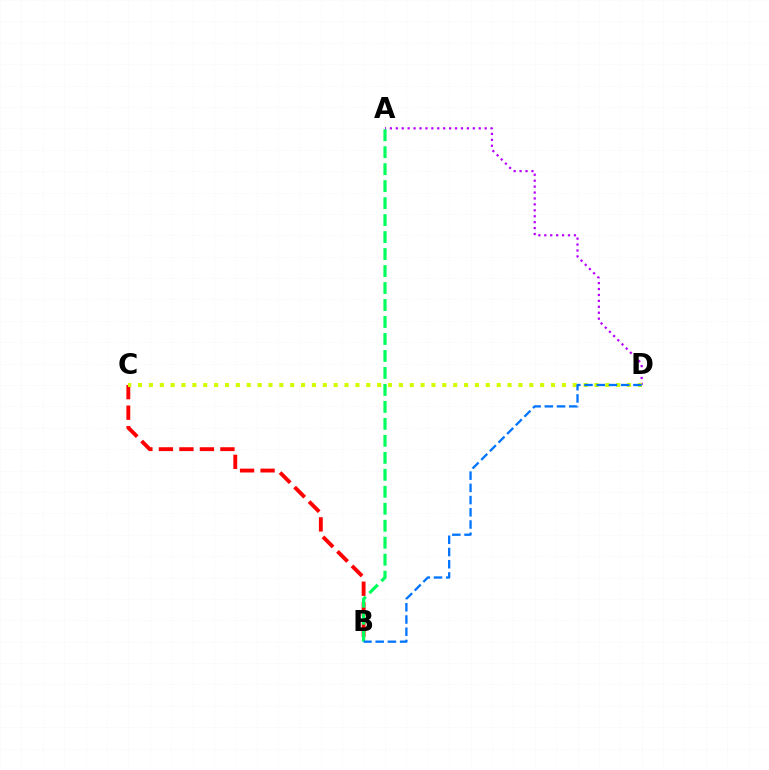{('B', 'C'): [{'color': '#ff0000', 'line_style': 'dashed', 'thickness': 2.79}], ('A', 'D'): [{'color': '#b900ff', 'line_style': 'dotted', 'thickness': 1.61}], ('A', 'B'): [{'color': '#00ff5c', 'line_style': 'dashed', 'thickness': 2.31}], ('C', 'D'): [{'color': '#d1ff00', 'line_style': 'dotted', 'thickness': 2.95}], ('B', 'D'): [{'color': '#0074ff', 'line_style': 'dashed', 'thickness': 1.66}]}